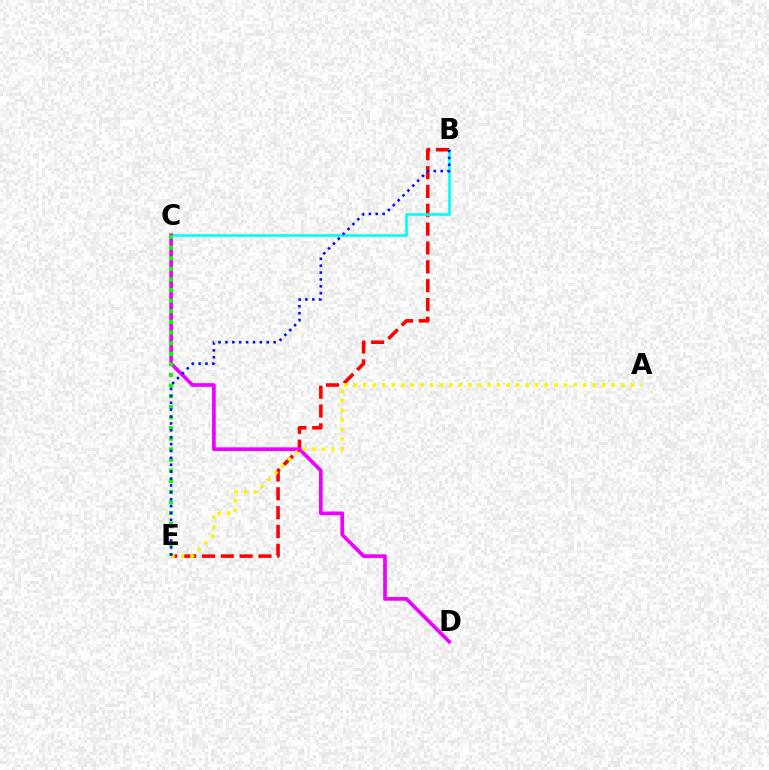{('B', 'E'): [{'color': '#ff0000', 'line_style': 'dashed', 'thickness': 2.56}, {'color': '#0010ff', 'line_style': 'dotted', 'thickness': 1.87}], ('B', 'C'): [{'color': '#00fff6', 'line_style': 'solid', 'thickness': 1.9}], ('C', 'D'): [{'color': '#ee00ff', 'line_style': 'solid', 'thickness': 2.64}], ('A', 'E'): [{'color': '#fcf500', 'line_style': 'dotted', 'thickness': 2.6}], ('C', 'E'): [{'color': '#08ff00', 'line_style': 'dotted', 'thickness': 2.88}]}